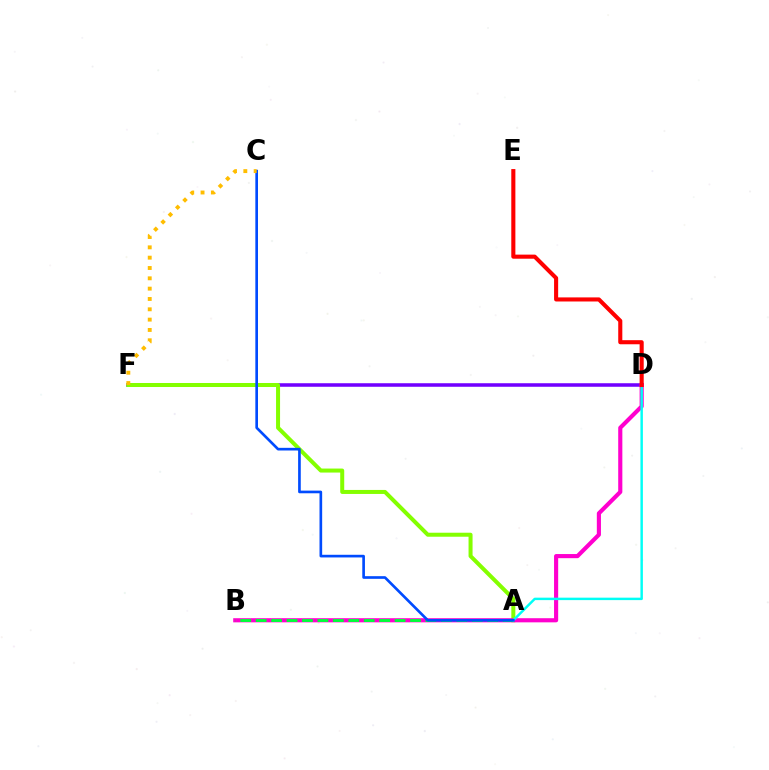{('D', 'F'): [{'color': '#7200ff', 'line_style': 'solid', 'thickness': 2.55}], ('A', 'F'): [{'color': '#84ff00', 'line_style': 'solid', 'thickness': 2.89}], ('B', 'D'): [{'color': '#ff00cf', 'line_style': 'solid', 'thickness': 2.98}], ('A', 'B'): [{'color': '#00ff39', 'line_style': 'dashed', 'thickness': 2.1}], ('A', 'D'): [{'color': '#00fff6', 'line_style': 'solid', 'thickness': 1.77}], ('A', 'C'): [{'color': '#004bff', 'line_style': 'solid', 'thickness': 1.91}], ('D', 'E'): [{'color': '#ff0000', 'line_style': 'solid', 'thickness': 2.94}], ('C', 'F'): [{'color': '#ffbd00', 'line_style': 'dotted', 'thickness': 2.81}]}